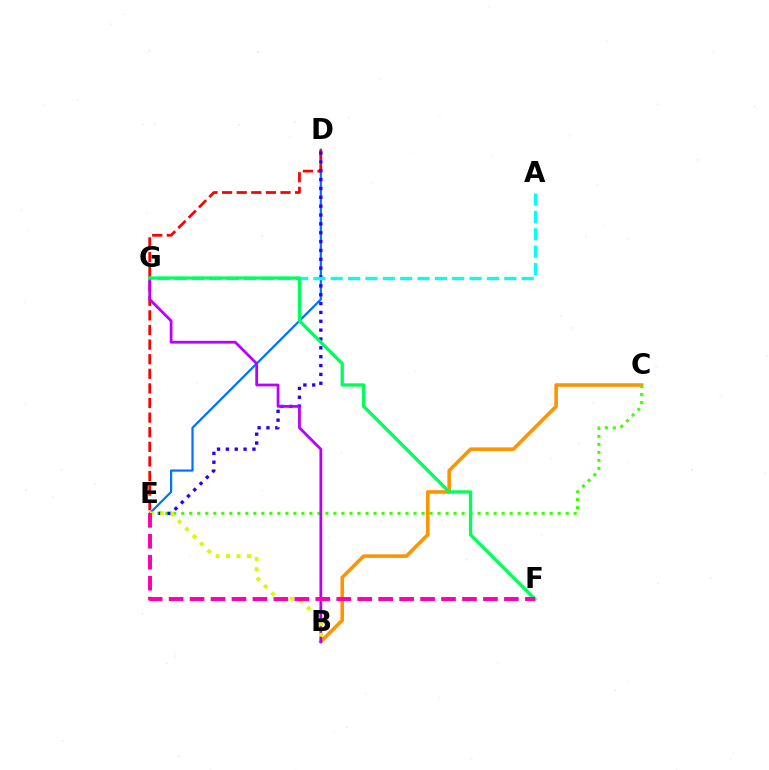{('D', 'E'): [{'color': '#0074ff', 'line_style': 'solid', 'thickness': 1.6}, {'color': '#ff0000', 'line_style': 'dashed', 'thickness': 1.98}, {'color': '#2500ff', 'line_style': 'dotted', 'thickness': 2.41}], ('B', 'C'): [{'color': '#ff9400', 'line_style': 'solid', 'thickness': 2.58}], ('C', 'E'): [{'color': '#3dff00', 'line_style': 'dotted', 'thickness': 2.18}], ('A', 'G'): [{'color': '#00fff6', 'line_style': 'dashed', 'thickness': 2.36}], ('B', 'G'): [{'color': '#b900ff', 'line_style': 'solid', 'thickness': 2.0}], ('B', 'E'): [{'color': '#d1ff00', 'line_style': 'dotted', 'thickness': 2.84}], ('F', 'G'): [{'color': '#00ff5c', 'line_style': 'solid', 'thickness': 2.38}], ('E', 'F'): [{'color': '#ff00ac', 'line_style': 'dashed', 'thickness': 2.85}]}